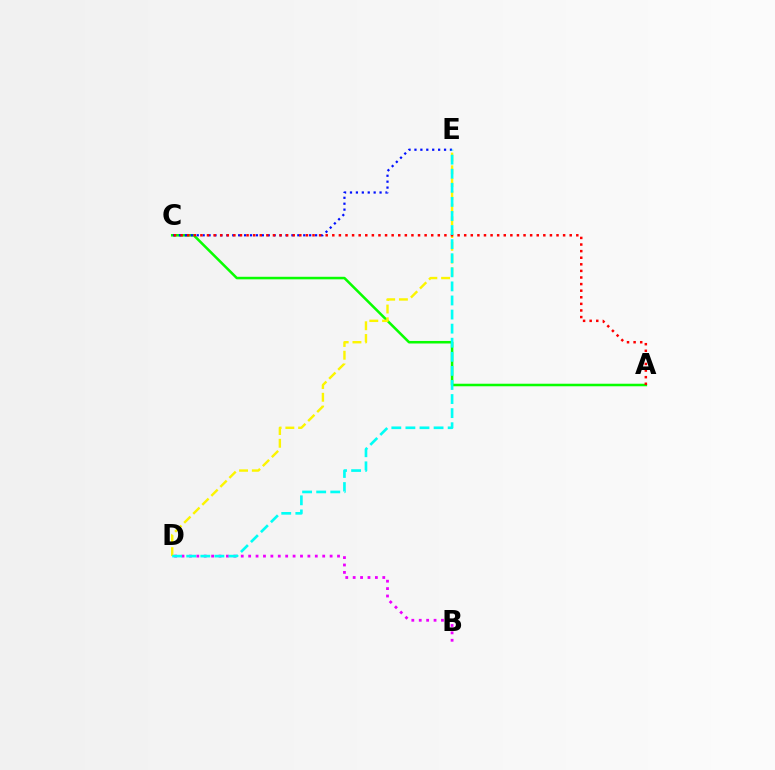{('A', 'C'): [{'color': '#08ff00', 'line_style': 'solid', 'thickness': 1.83}, {'color': '#ff0000', 'line_style': 'dotted', 'thickness': 1.79}], ('C', 'E'): [{'color': '#0010ff', 'line_style': 'dotted', 'thickness': 1.61}], ('B', 'D'): [{'color': '#ee00ff', 'line_style': 'dotted', 'thickness': 2.01}], ('D', 'E'): [{'color': '#fcf500', 'line_style': 'dashed', 'thickness': 1.73}, {'color': '#00fff6', 'line_style': 'dashed', 'thickness': 1.91}]}